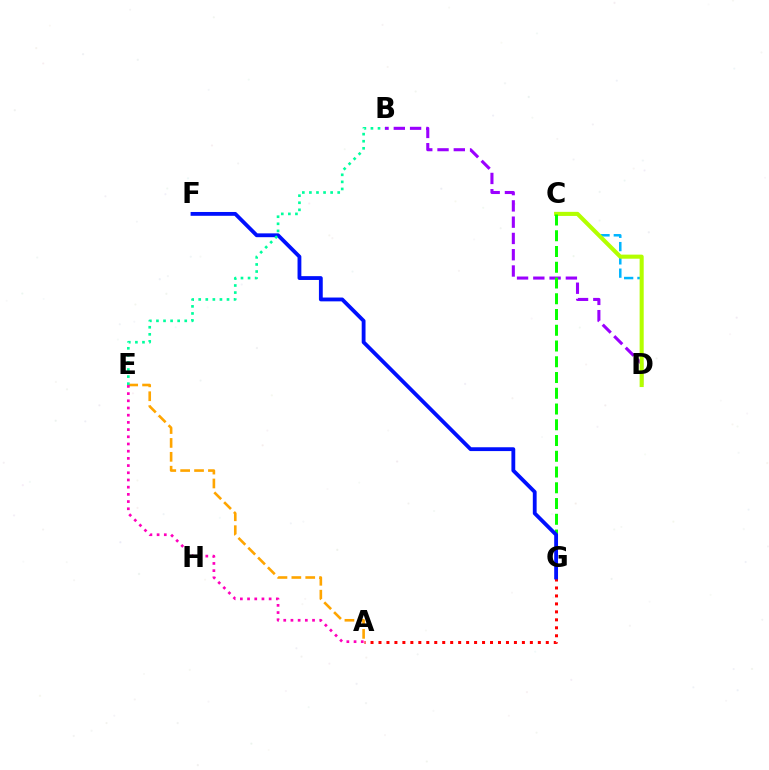{('B', 'D'): [{'color': '#9b00ff', 'line_style': 'dashed', 'thickness': 2.21}], ('C', 'D'): [{'color': '#00b5ff', 'line_style': 'dashed', 'thickness': 1.8}, {'color': '#b3ff00', 'line_style': 'solid', 'thickness': 2.94}], ('A', 'G'): [{'color': '#ff0000', 'line_style': 'dotted', 'thickness': 2.16}], ('C', 'G'): [{'color': '#08ff00', 'line_style': 'dashed', 'thickness': 2.14}], ('A', 'E'): [{'color': '#ffa500', 'line_style': 'dashed', 'thickness': 1.89}, {'color': '#ff00bd', 'line_style': 'dotted', 'thickness': 1.96}], ('F', 'G'): [{'color': '#0010ff', 'line_style': 'solid', 'thickness': 2.75}], ('B', 'E'): [{'color': '#00ff9d', 'line_style': 'dotted', 'thickness': 1.92}]}